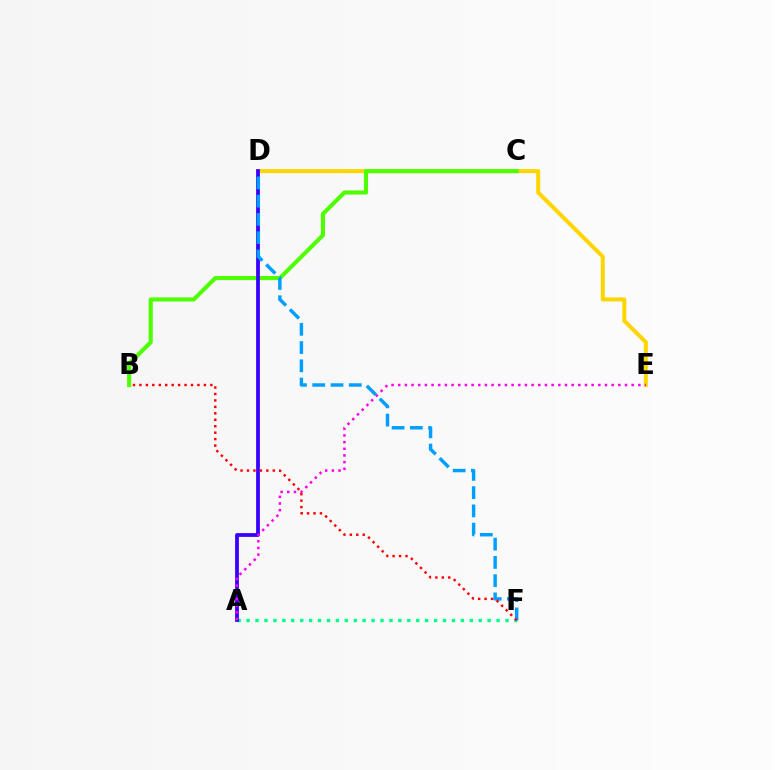{('A', 'F'): [{'color': '#00ff86', 'line_style': 'dotted', 'thickness': 2.43}], ('D', 'E'): [{'color': '#ffd500', 'line_style': 'solid', 'thickness': 2.89}], ('B', 'C'): [{'color': '#4fff00', 'line_style': 'solid', 'thickness': 2.97}], ('A', 'D'): [{'color': '#3700ff', 'line_style': 'solid', 'thickness': 2.71}], ('A', 'E'): [{'color': '#ff00ed', 'line_style': 'dotted', 'thickness': 1.81}], ('D', 'F'): [{'color': '#009eff', 'line_style': 'dashed', 'thickness': 2.48}], ('B', 'F'): [{'color': '#ff0000', 'line_style': 'dotted', 'thickness': 1.75}]}